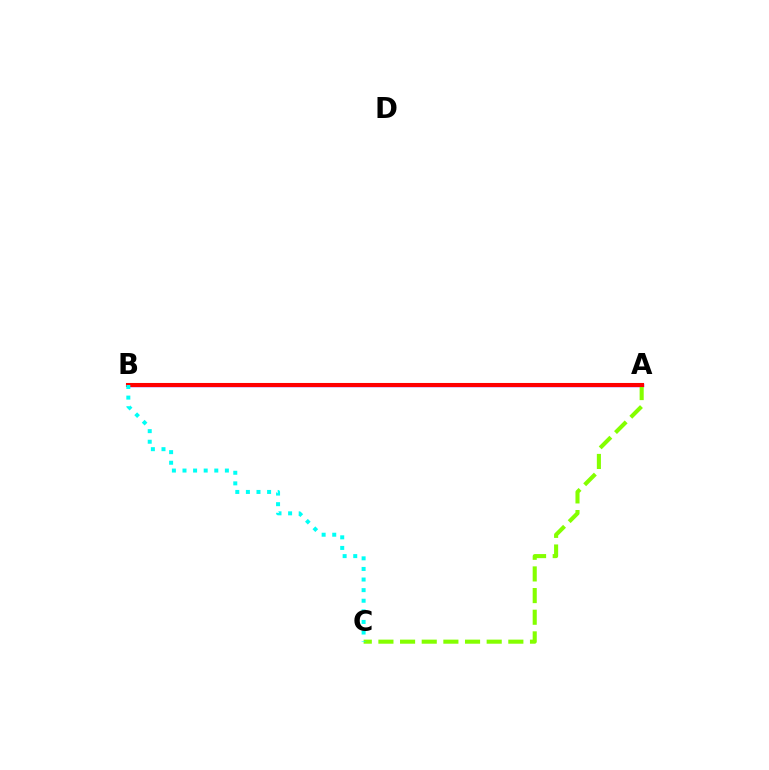{('A', 'B'): [{'color': '#7200ff', 'line_style': 'solid', 'thickness': 2.44}, {'color': '#ff0000', 'line_style': 'solid', 'thickness': 2.93}], ('A', 'C'): [{'color': '#84ff00', 'line_style': 'dashed', 'thickness': 2.94}], ('B', 'C'): [{'color': '#00fff6', 'line_style': 'dotted', 'thickness': 2.88}]}